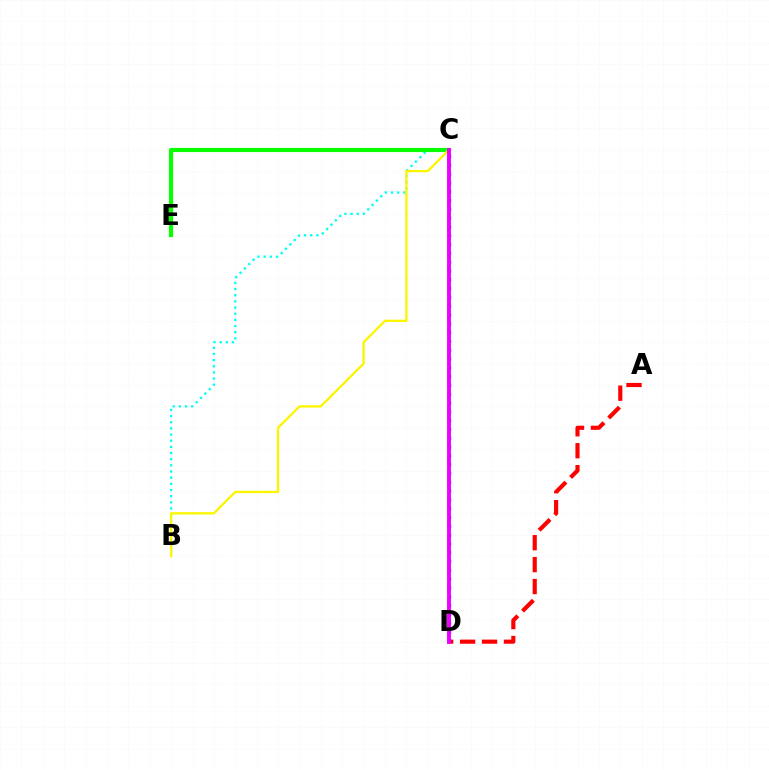{('A', 'D'): [{'color': '#ff0000', 'line_style': 'dashed', 'thickness': 2.98}], ('B', 'C'): [{'color': '#00fff6', 'line_style': 'dotted', 'thickness': 1.67}, {'color': '#fcf500', 'line_style': 'solid', 'thickness': 1.68}], ('C', 'D'): [{'color': '#0010ff', 'line_style': 'dotted', 'thickness': 2.39}, {'color': '#ee00ff', 'line_style': 'solid', 'thickness': 2.82}], ('C', 'E'): [{'color': '#08ff00', 'line_style': 'solid', 'thickness': 2.98}]}